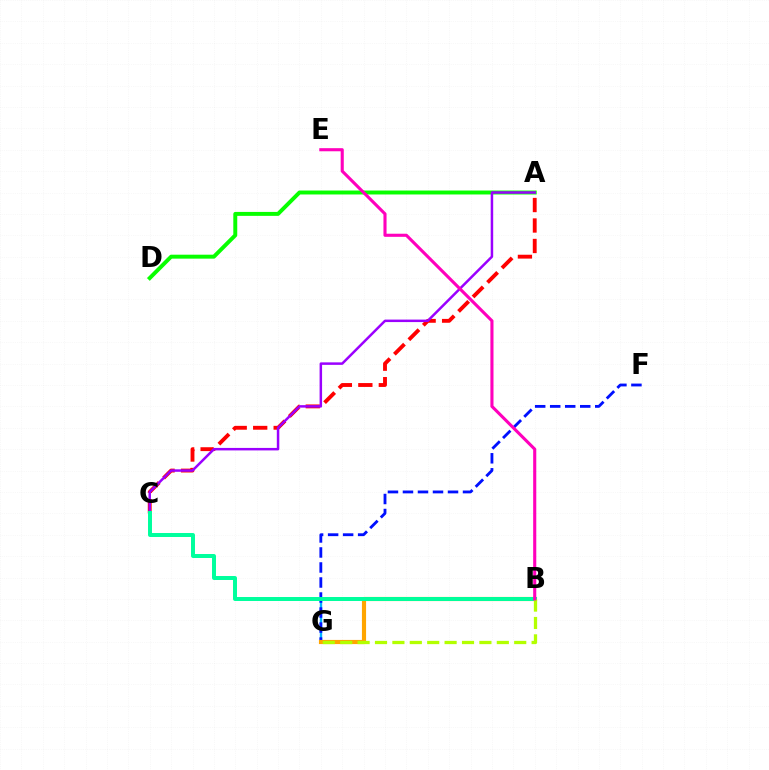{('A', 'C'): [{'color': '#ff0000', 'line_style': 'dashed', 'thickness': 2.78}, {'color': '#9b00ff', 'line_style': 'solid', 'thickness': 1.8}], ('A', 'D'): [{'color': '#08ff00', 'line_style': 'solid', 'thickness': 2.84}], ('B', 'G'): [{'color': '#00b5ff', 'line_style': 'solid', 'thickness': 1.72}, {'color': '#ffa500', 'line_style': 'solid', 'thickness': 2.99}, {'color': '#b3ff00', 'line_style': 'dashed', 'thickness': 2.36}], ('F', 'G'): [{'color': '#0010ff', 'line_style': 'dashed', 'thickness': 2.04}], ('B', 'C'): [{'color': '#00ff9d', 'line_style': 'solid', 'thickness': 2.86}], ('B', 'E'): [{'color': '#ff00bd', 'line_style': 'solid', 'thickness': 2.23}]}